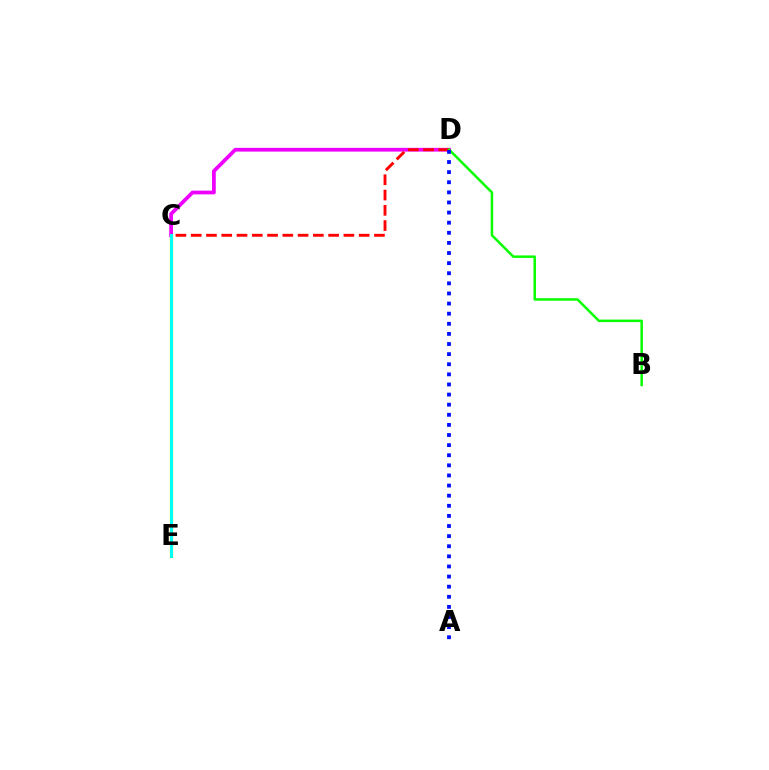{('C', 'E'): [{'color': '#fcf500', 'line_style': 'solid', 'thickness': 2.38}, {'color': '#00fff6', 'line_style': 'solid', 'thickness': 2.16}], ('C', 'D'): [{'color': '#ee00ff', 'line_style': 'solid', 'thickness': 2.69}, {'color': '#ff0000', 'line_style': 'dashed', 'thickness': 2.07}], ('B', 'D'): [{'color': '#08ff00', 'line_style': 'solid', 'thickness': 1.8}], ('A', 'D'): [{'color': '#0010ff', 'line_style': 'dotted', 'thickness': 2.75}]}